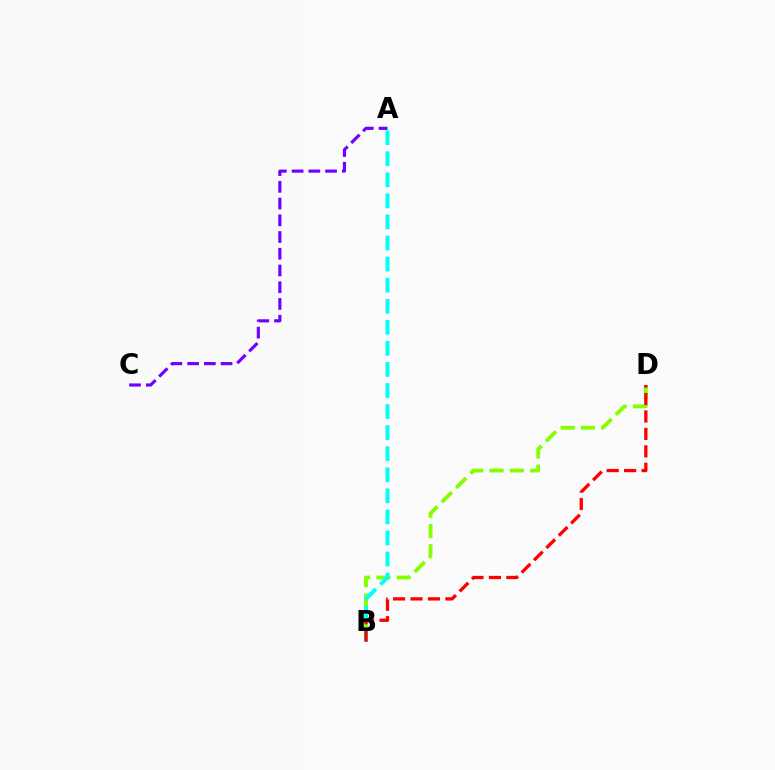{('A', 'C'): [{'color': '#7200ff', 'line_style': 'dashed', 'thickness': 2.27}], ('B', 'D'): [{'color': '#84ff00', 'line_style': 'dashed', 'thickness': 2.75}, {'color': '#ff0000', 'line_style': 'dashed', 'thickness': 2.37}], ('A', 'B'): [{'color': '#00fff6', 'line_style': 'dashed', 'thickness': 2.86}]}